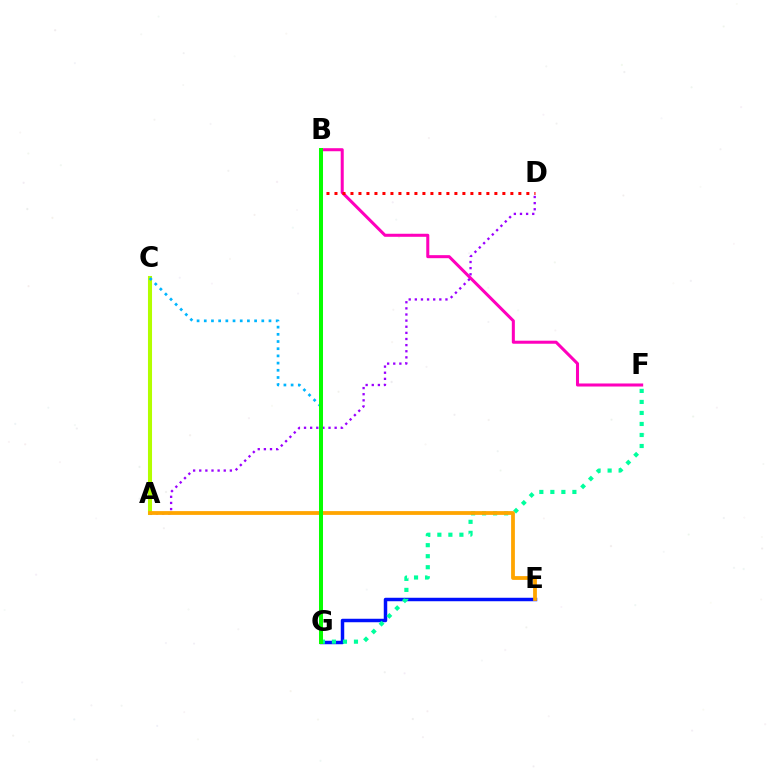{('E', 'G'): [{'color': '#0010ff', 'line_style': 'solid', 'thickness': 2.5}], ('A', 'C'): [{'color': '#b3ff00', 'line_style': 'solid', 'thickness': 2.93}], ('B', 'F'): [{'color': '#ff00bd', 'line_style': 'solid', 'thickness': 2.19}], ('C', 'G'): [{'color': '#00b5ff', 'line_style': 'dotted', 'thickness': 1.95}], ('B', 'D'): [{'color': '#ff0000', 'line_style': 'dotted', 'thickness': 2.17}], ('F', 'G'): [{'color': '#00ff9d', 'line_style': 'dotted', 'thickness': 2.99}], ('A', 'D'): [{'color': '#9b00ff', 'line_style': 'dotted', 'thickness': 1.66}], ('A', 'E'): [{'color': '#ffa500', 'line_style': 'solid', 'thickness': 2.72}], ('B', 'G'): [{'color': '#08ff00', 'line_style': 'solid', 'thickness': 2.89}]}